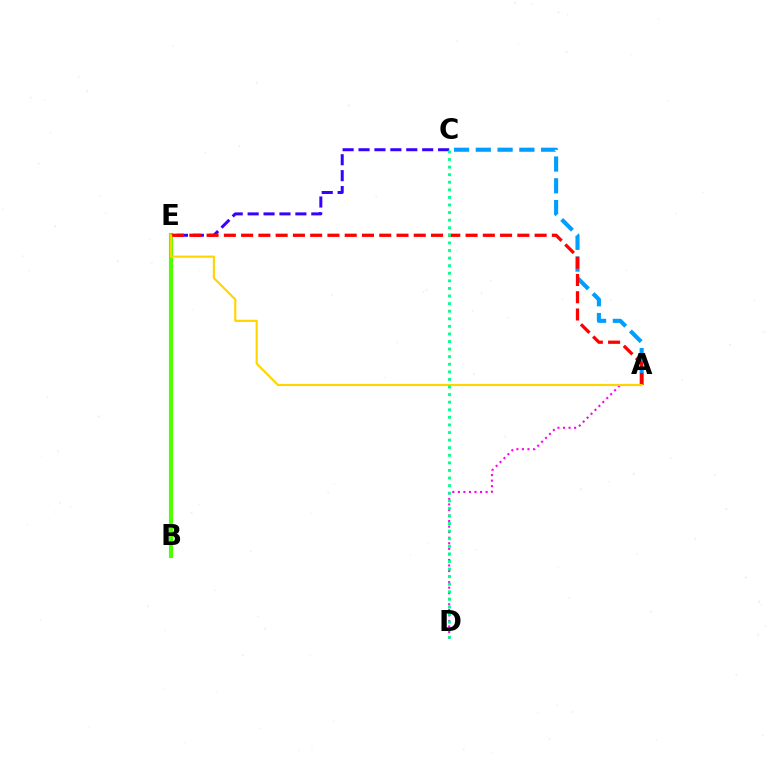{('B', 'E'): [{'color': '#4fff00', 'line_style': 'solid', 'thickness': 2.99}], ('A', 'C'): [{'color': '#009eff', 'line_style': 'dashed', 'thickness': 2.96}], ('C', 'E'): [{'color': '#3700ff', 'line_style': 'dashed', 'thickness': 2.16}], ('A', 'D'): [{'color': '#ff00ed', 'line_style': 'dotted', 'thickness': 1.51}], ('A', 'E'): [{'color': '#ff0000', 'line_style': 'dashed', 'thickness': 2.35}, {'color': '#ffd500', 'line_style': 'solid', 'thickness': 1.54}], ('C', 'D'): [{'color': '#00ff86', 'line_style': 'dotted', 'thickness': 2.06}]}